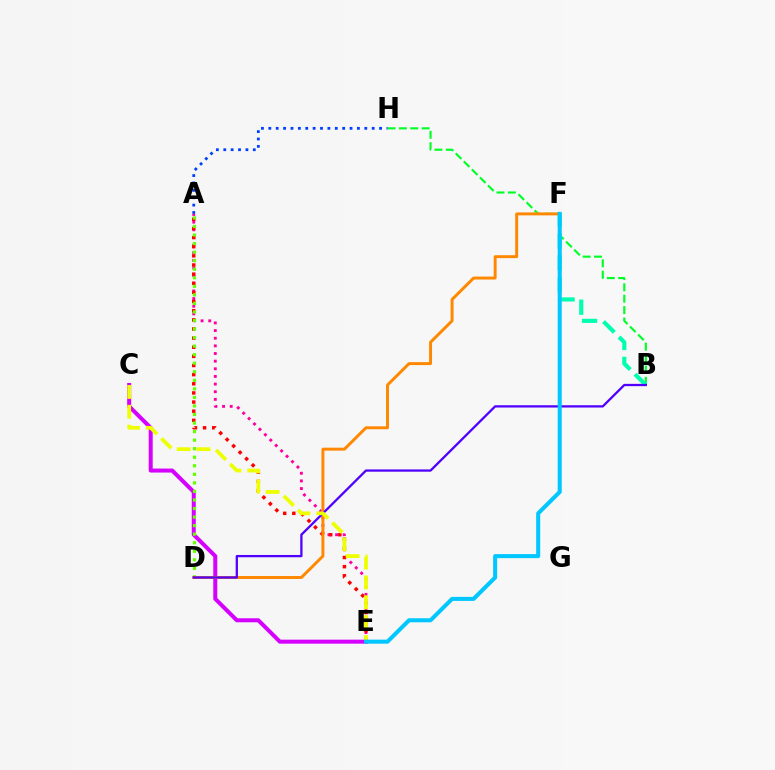{('B', 'H'): [{'color': '#00ff27', 'line_style': 'dashed', 'thickness': 1.55}], ('A', 'H'): [{'color': '#003fff', 'line_style': 'dotted', 'thickness': 2.01}], ('B', 'F'): [{'color': '#00ffaf', 'line_style': 'dashed', 'thickness': 2.98}], ('C', 'E'): [{'color': '#d600ff', 'line_style': 'solid', 'thickness': 2.88}, {'color': '#eeff00', 'line_style': 'dashed', 'thickness': 2.7}], ('A', 'E'): [{'color': '#ff00a0', 'line_style': 'dotted', 'thickness': 2.08}, {'color': '#ff0000', 'line_style': 'dotted', 'thickness': 2.48}], ('A', 'D'): [{'color': '#66ff00', 'line_style': 'dotted', 'thickness': 2.32}], ('D', 'F'): [{'color': '#ff8800', 'line_style': 'solid', 'thickness': 2.12}], ('B', 'D'): [{'color': '#4f00ff', 'line_style': 'solid', 'thickness': 1.64}], ('E', 'F'): [{'color': '#00c7ff', 'line_style': 'solid', 'thickness': 2.91}]}